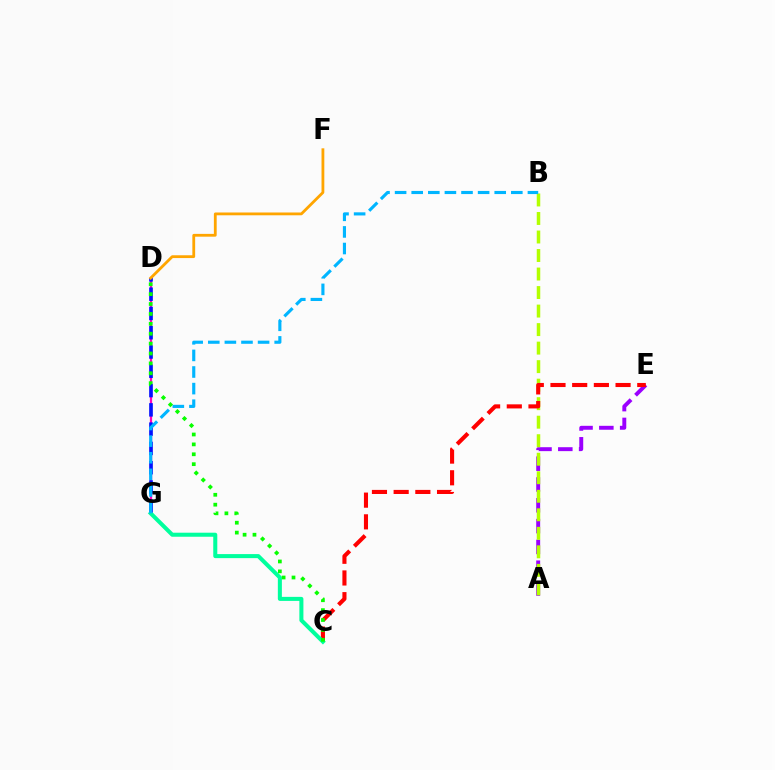{('D', 'G'): [{'color': '#ff00bd', 'line_style': 'solid', 'thickness': 1.62}, {'color': '#0010ff', 'line_style': 'dashed', 'thickness': 2.62}], ('A', 'E'): [{'color': '#9b00ff', 'line_style': 'dashed', 'thickness': 2.83}], ('A', 'B'): [{'color': '#b3ff00', 'line_style': 'dashed', 'thickness': 2.52}], ('C', 'E'): [{'color': '#ff0000', 'line_style': 'dashed', 'thickness': 2.95}], ('D', 'F'): [{'color': '#ffa500', 'line_style': 'solid', 'thickness': 2.02}], ('C', 'G'): [{'color': '#00ff9d', 'line_style': 'solid', 'thickness': 2.91}], ('B', 'G'): [{'color': '#00b5ff', 'line_style': 'dashed', 'thickness': 2.26}], ('C', 'D'): [{'color': '#08ff00', 'line_style': 'dotted', 'thickness': 2.69}]}